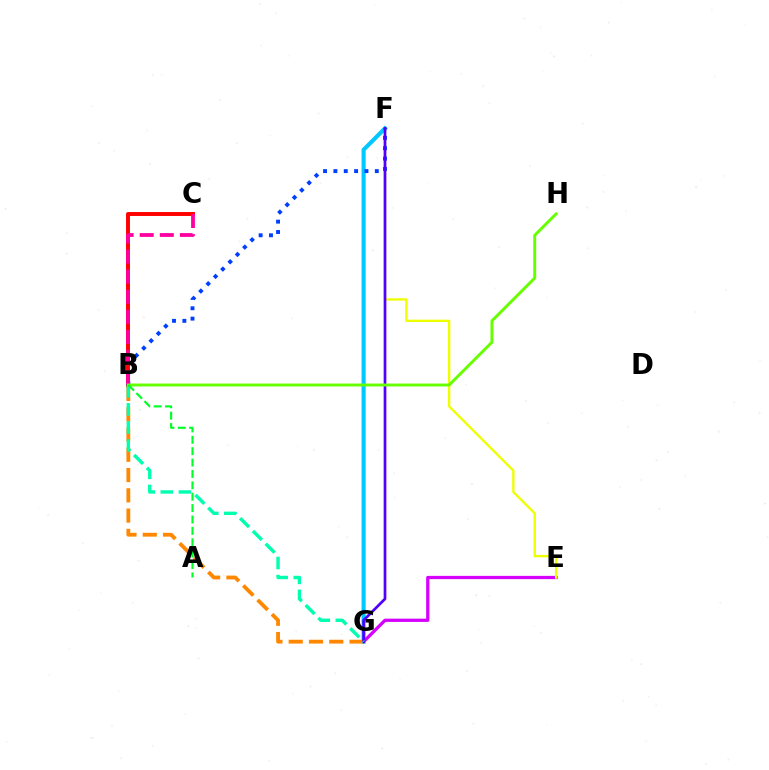{('F', 'G'): [{'color': '#00c7ff', 'line_style': 'solid', 'thickness': 2.94}, {'color': '#4f00ff', 'line_style': 'solid', 'thickness': 1.95}], ('E', 'G'): [{'color': '#d600ff', 'line_style': 'solid', 'thickness': 2.35}], ('E', 'F'): [{'color': '#eeff00', 'line_style': 'solid', 'thickness': 1.69}], ('B', 'C'): [{'color': '#ff0000', 'line_style': 'solid', 'thickness': 2.84}, {'color': '#ff00a0', 'line_style': 'dashed', 'thickness': 2.73}], ('B', 'G'): [{'color': '#ff8800', 'line_style': 'dashed', 'thickness': 2.75}, {'color': '#00ffaf', 'line_style': 'dashed', 'thickness': 2.46}], ('B', 'F'): [{'color': '#003fff', 'line_style': 'dotted', 'thickness': 2.81}], ('B', 'H'): [{'color': '#66ff00', 'line_style': 'solid', 'thickness': 2.11}], ('A', 'B'): [{'color': '#00ff27', 'line_style': 'dashed', 'thickness': 1.55}]}